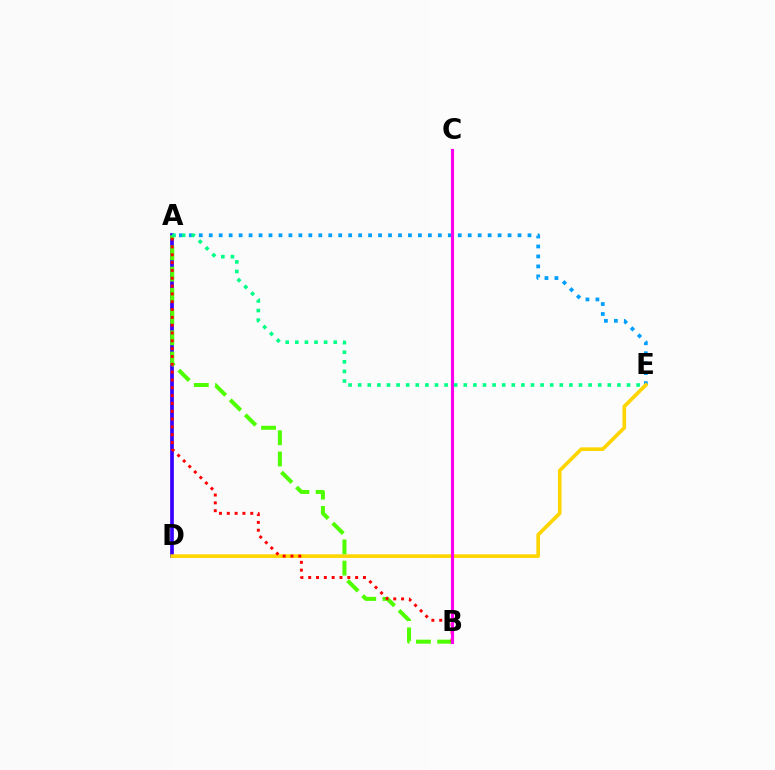{('A', 'D'): [{'color': '#3700ff', 'line_style': 'solid', 'thickness': 2.66}], ('A', 'E'): [{'color': '#009eff', 'line_style': 'dotted', 'thickness': 2.71}, {'color': '#00ff86', 'line_style': 'dotted', 'thickness': 2.61}], ('D', 'E'): [{'color': '#ffd500', 'line_style': 'solid', 'thickness': 2.63}], ('A', 'B'): [{'color': '#4fff00', 'line_style': 'dashed', 'thickness': 2.88}, {'color': '#ff0000', 'line_style': 'dotted', 'thickness': 2.13}], ('B', 'C'): [{'color': '#ff00ed', 'line_style': 'solid', 'thickness': 2.25}]}